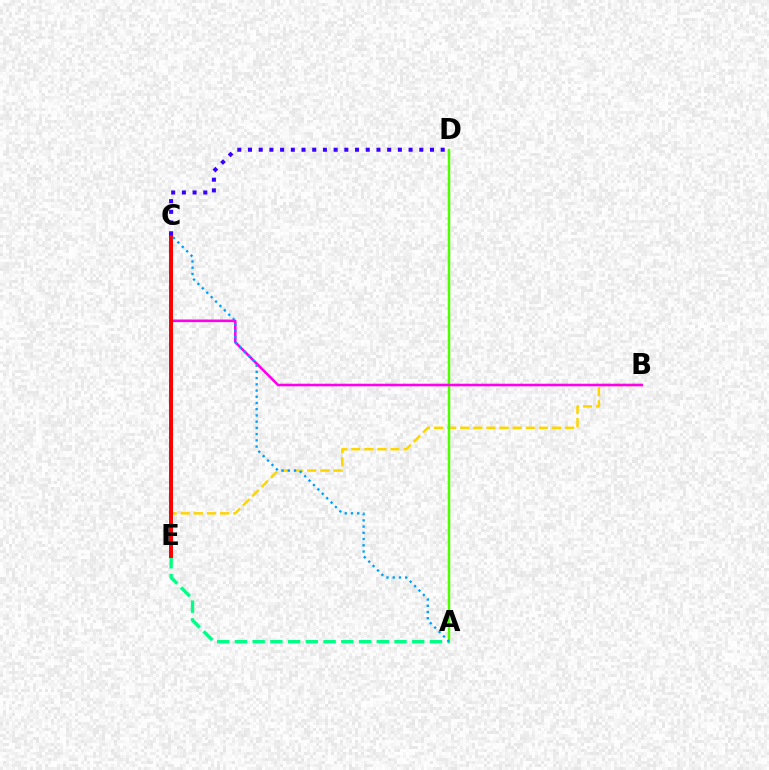{('B', 'E'): [{'color': '#ffd500', 'line_style': 'dashed', 'thickness': 1.78}], ('A', 'D'): [{'color': '#4fff00', 'line_style': 'solid', 'thickness': 1.79}], ('A', 'E'): [{'color': '#00ff86', 'line_style': 'dashed', 'thickness': 2.41}], ('B', 'C'): [{'color': '#ff00ed', 'line_style': 'solid', 'thickness': 1.86}], ('C', 'E'): [{'color': '#ff0000', 'line_style': 'solid', 'thickness': 2.86}], ('A', 'C'): [{'color': '#009eff', 'line_style': 'dotted', 'thickness': 1.69}], ('C', 'D'): [{'color': '#3700ff', 'line_style': 'dotted', 'thickness': 2.91}]}